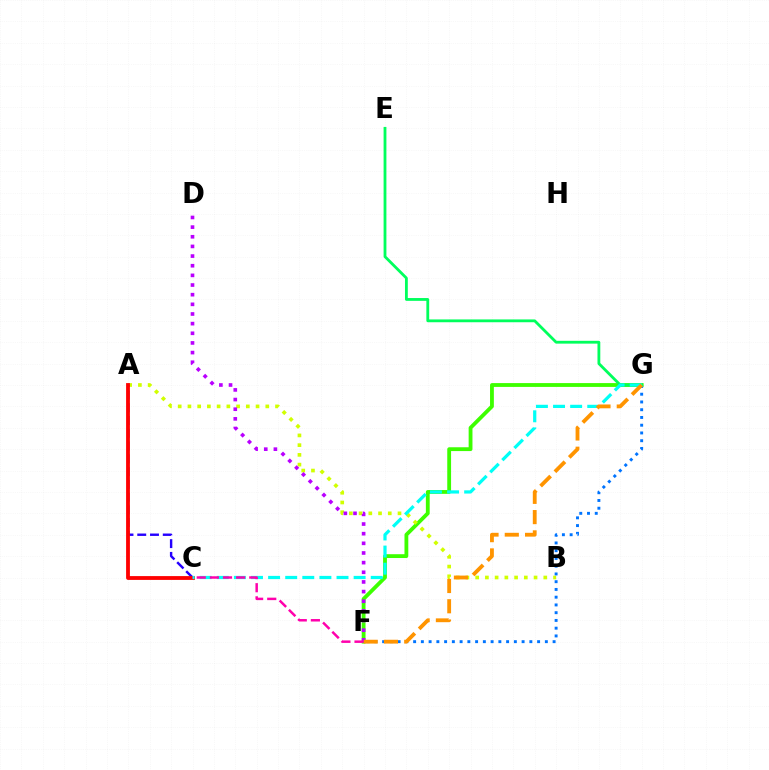{('F', 'G'): [{'color': '#3dff00', 'line_style': 'solid', 'thickness': 2.75}, {'color': '#0074ff', 'line_style': 'dotted', 'thickness': 2.11}, {'color': '#ff9400', 'line_style': 'dashed', 'thickness': 2.75}], ('A', 'B'): [{'color': '#d1ff00', 'line_style': 'dotted', 'thickness': 2.64}], ('A', 'C'): [{'color': '#2500ff', 'line_style': 'dashed', 'thickness': 1.73}, {'color': '#ff0000', 'line_style': 'solid', 'thickness': 2.75}], ('E', 'G'): [{'color': '#00ff5c', 'line_style': 'solid', 'thickness': 2.03}], ('D', 'F'): [{'color': '#b900ff', 'line_style': 'dotted', 'thickness': 2.62}], ('C', 'G'): [{'color': '#00fff6', 'line_style': 'dashed', 'thickness': 2.32}], ('C', 'F'): [{'color': '#ff00ac', 'line_style': 'dashed', 'thickness': 1.78}]}